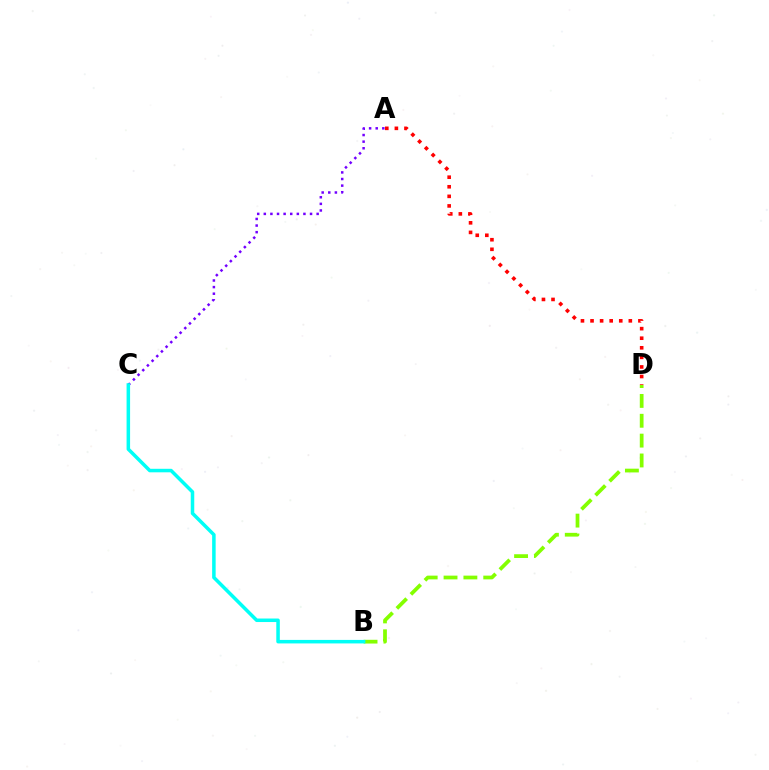{('A', 'C'): [{'color': '#7200ff', 'line_style': 'dotted', 'thickness': 1.79}], ('B', 'D'): [{'color': '#84ff00', 'line_style': 'dashed', 'thickness': 2.7}], ('B', 'C'): [{'color': '#00fff6', 'line_style': 'solid', 'thickness': 2.53}], ('A', 'D'): [{'color': '#ff0000', 'line_style': 'dotted', 'thickness': 2.6}]}